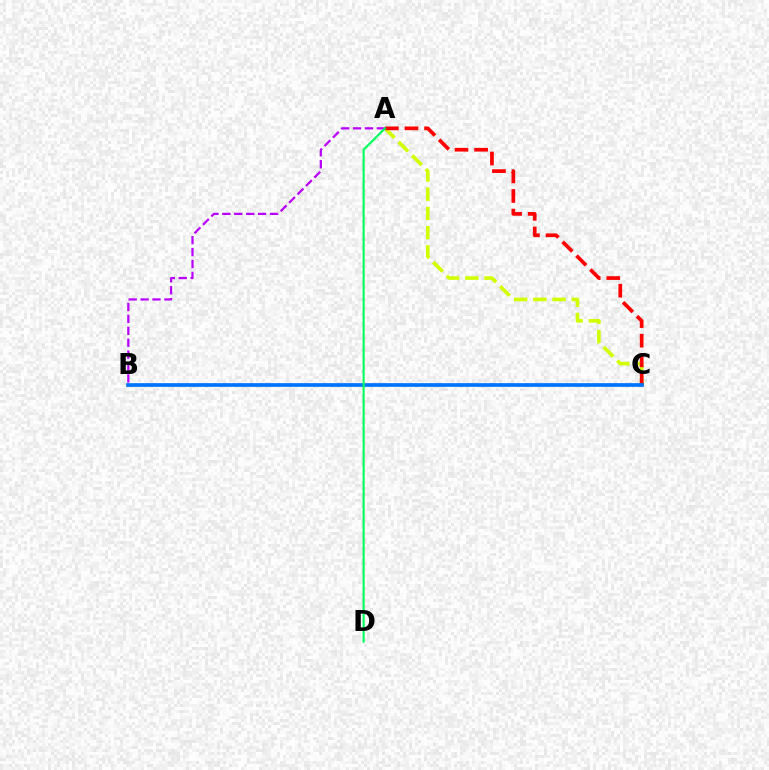{('A', 'C'): [{'color': '#d1ff00', 'line_style': 'dashed', 'thickness': 2.61}, {'color': '#ff0000', 'line_style': 'dashed', 'thickness': 2.67}], ('B', 'C'): [{'color': '#0074ff', 'line_style': 'solid', 'thickness': 2.67}], ('A', 'B'): [{'color': '#b900ff', 'line_style': 'dashed', 'thickness': 1.62}], ('A', 'D'): [{'color': '#00ff5c', 'line_style': 'solid', 'thickness': 1.53}]}